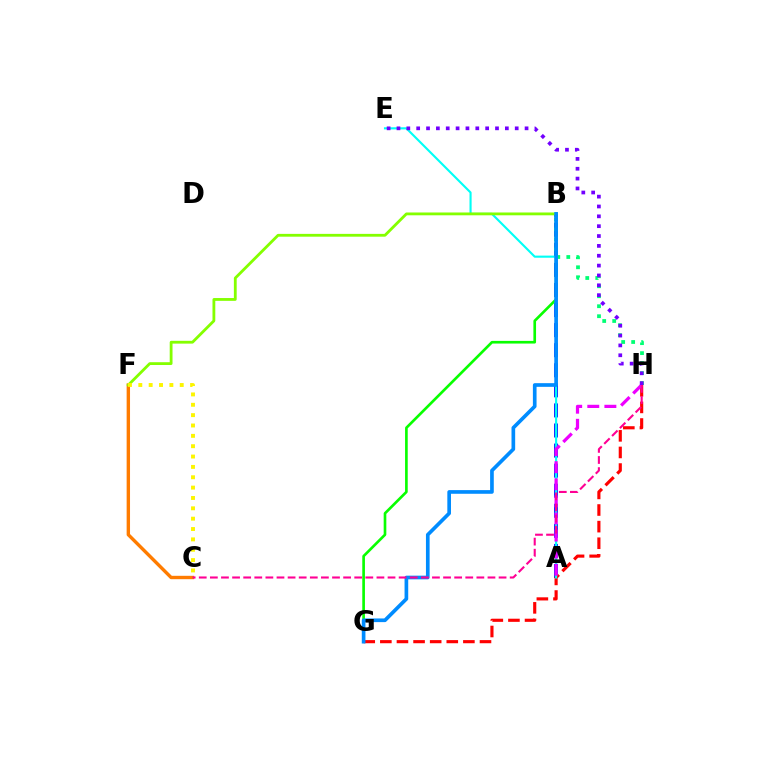{('A', 'B'): [{'color': '#0010ff', 'line_style': 'dashed', 'thickness': 2.73}], ('C', 'F'): [{'color': '#ff7c00', 'line_style': 'solid', 'thickness': 2.43}, {'color': '#fcf500', 'line_style': 'dotted', 'thickness': 2.81}], ('B', 'G'): [{'color': '#08ff00', 'line_style': 'solid', 'thickness': 1.91}, {'color': '#008cff', 'line_style': 'solid', 'thickness': 2.64}], ('B', 'H'): [{'color': '#00ff74', 'line_style': 'dotted', 'thickness': 2.71}], ('G', 'H'): [{'color': '#ff0000', 'line_style': 'dashed', 'thickness': 2.26}], ('A', 'E'): [{'color': '#00fff6', 'line_style': 'solid', 'thickness': 1.53}], ('B', 'F'): [{'color': '#84ff00', 'line_style': 'solid', 'thickness': 2.02}], ('A', 'H'): [{'color': '#ee00ff', 'line_style': 'dashed', 'thickness': 2.32}], ('E', 'H'): [{'color': '#7200ff', 'line_style': 'dotted', 'thickness': 2.68}], ('C', 'H'): [{'color': '#ff0094', 'line_style': 'dashed', 'thickness': 1.51}]}